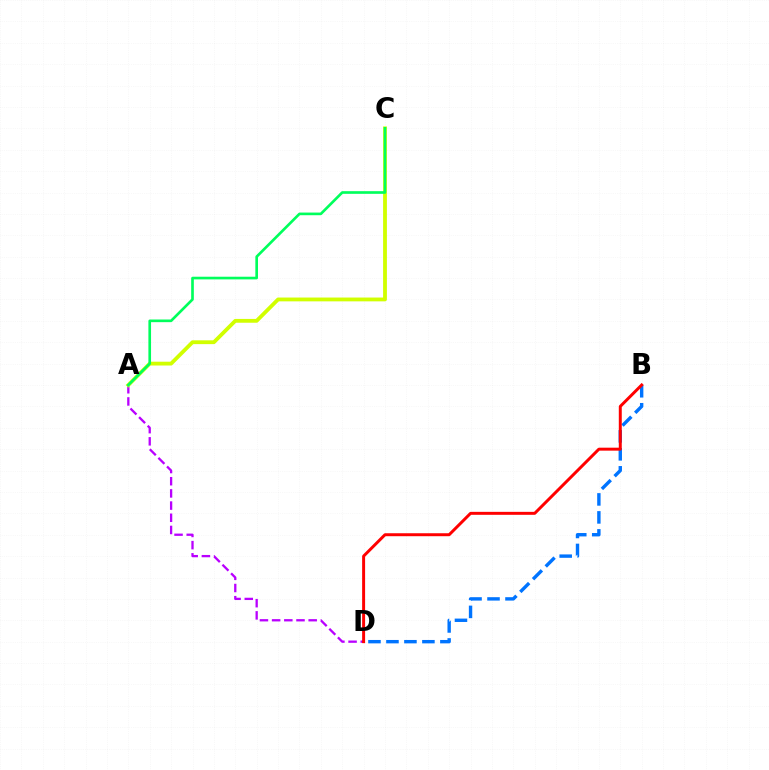{('B', 'D'): [{'color': '#0074ff', 'line_style': 'dashed', 'thickness': 2.44}, {'color': '#ff0000', 'line_style': 'solid', 'thickness': 2.14}], ('A', 'D'): [{'color': '#b900ff', 'line_style': 'dashed', 'thickness': 1.66}], ('A', 'C'): [{'color': '#d1ff00', 'line_style': 'solid', 'thickness': 2.74}, {'color': '#00ff5c', 'line_style': 'solid', 'thickness': 1.91}]}